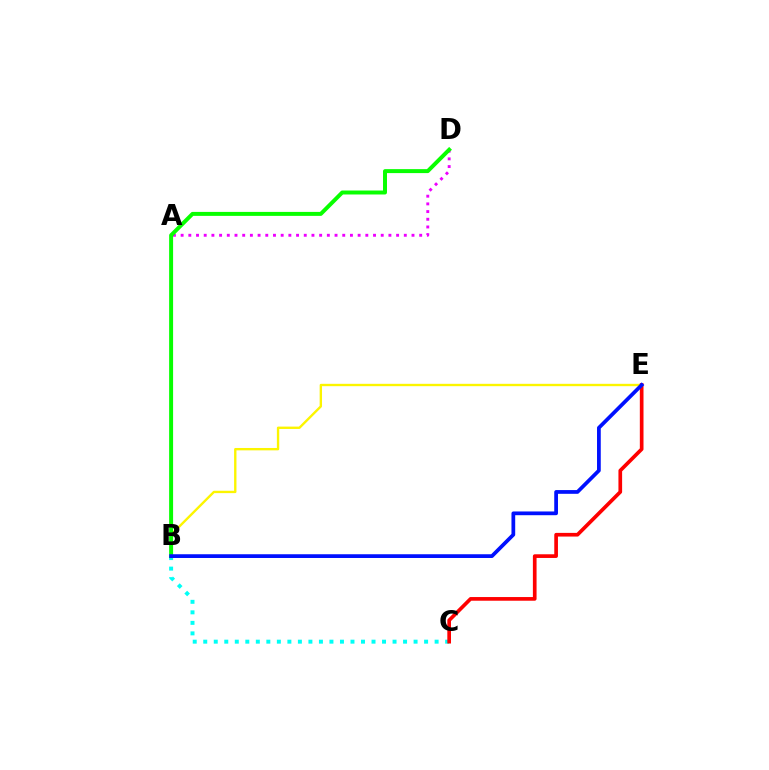{('B', 'C'): [{'color': '#00fff6', 'line_style': 'dotted', 'thickness': 2.86}], ('B', 'E'): [{'color': '#fcf500', 'line_style': 'solid', 'thickness': 1.7}, {'color': '#0010ff', 'line_style': 'solid', 'thickness': 2.69}], ('A', 'D'): [{'color': '#ee00ff', 'line_style': 'dotted', 'thickness': 2.09}], ('C', 'E'): [{'color': '#ff0000', 'line_style': 'solid', 'thickness': 2.65}], ('B', 'D'): [{'color': '#08ff00', 'line_style': 'solid', 'thickness': 2.86}]}